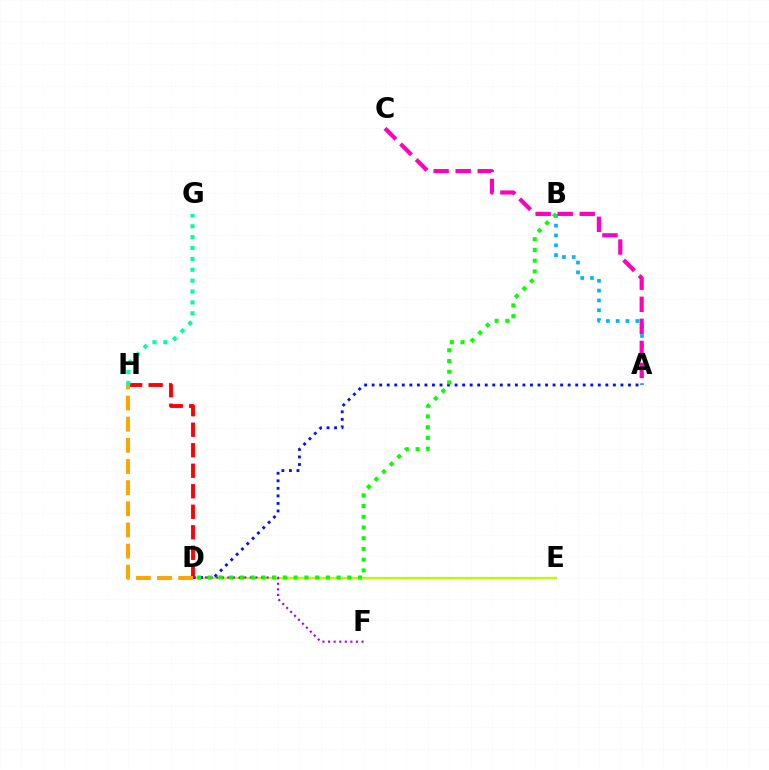{('A', 'B'): [{'color': '#00b5ff', 'line_style': 'dotted', 'thickness': 2.67}], ('D', 'E'): [{'color': '#b3ff00', 'line_style': 'solid', 'thickness': 1.65}], ('A', 'D'): [{'color': '#0010ff', 'line_style': 'dotted', 'thickness': 2.05}], ('D', 'H'): [{'color': '#ff0000', 'line_style': 'dashed', 'thickness': 2.79}, {'color': '#ffa500', 'line_style': 'dashed', 'thickness': 2.87}], ('D', 'F'): [{'color': '#9b00ff', 'line_style': 'dotted', 'thickness': 1.52}], ('G', 'H'): [{'color': '#00ff9d', 'line_style': 'dotted', 'thickness': 2.96}], ('B', 'D'): [{'color': '#08ff00', 'line_style': 'dotted', 'thickness': 2.91}], ('A', 'C'): [{'color': '#ff00bd', 'line_style': 'dashed', 'thickness': 3.0}]}